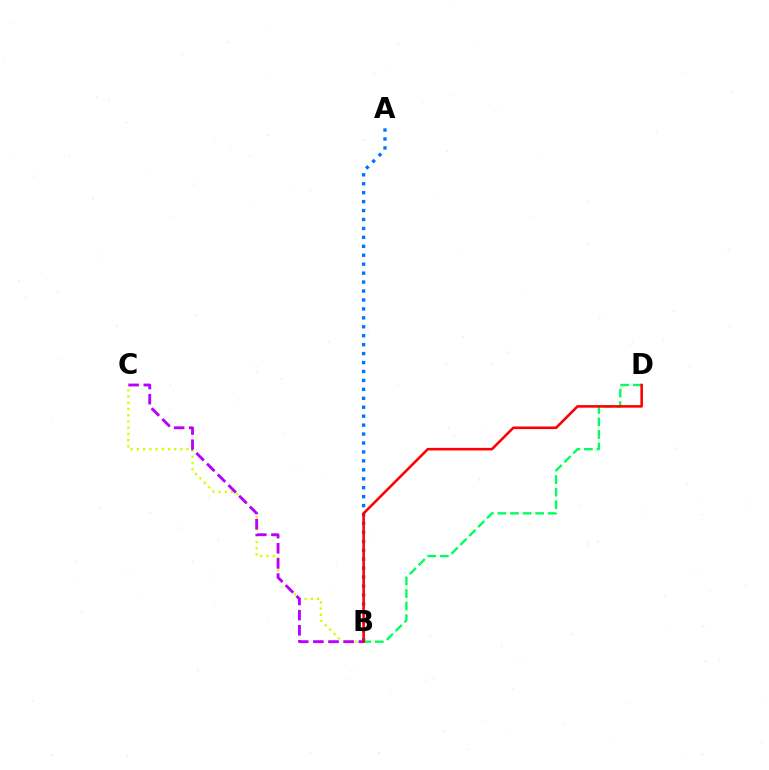{('B', 'C'): [{'color': '#d1ff00', 'line_style': 'dotted', 'thickness': 1.69}, {'color': '#b900ff', 'line_style': 'dashed', 'thickness': 2.06}], ('A', 'B'): [{'color': '#0074ff', 'line_style': 'dotted', 'thickness': 2.43}], ('B', 'D'): [{'color': '#00ff5c', 'line_style': 'dashed', 'thickness': 1.71}, {'color': '#ff0000', 'line_style': 'solid', 'thickness': 1.86}]}